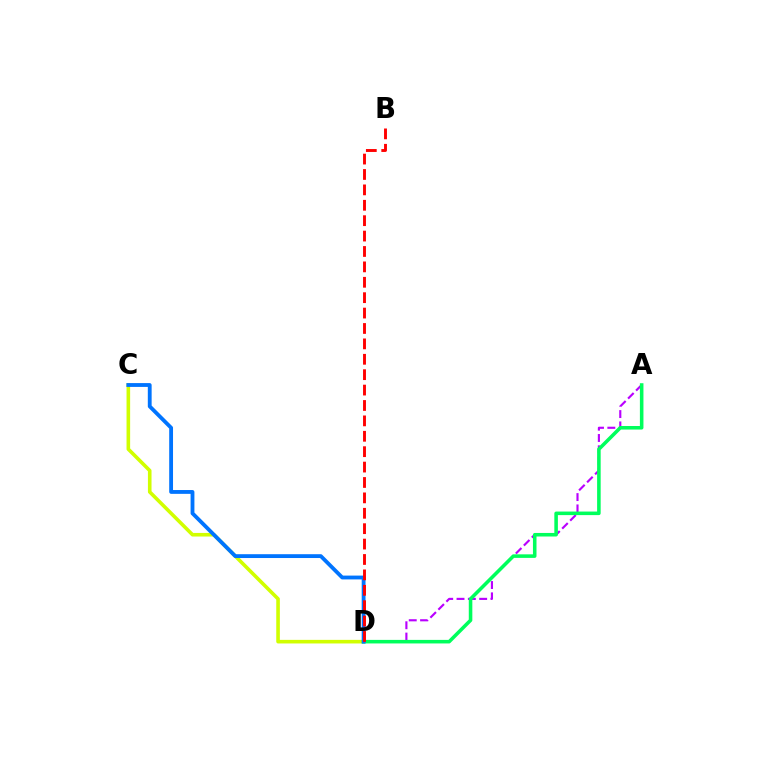{('C', 'D'): [{'color': '#d1ff00', 'line_style': 'solid', 'thickness': 2.59}, {'color': '#0074ff', 'line_style': 'solid', 'thickness': 2.75}], ('A', 'D'): [{'color': '#b900ff', 'line_style': 'dashed', 'thickness': 1.54}, {'color': '#00ff5c', 'line_style': 'solid', 'thickness': 2.56}], ('B', 'D'): [{'color': '#ff0000', 'line_style': 'dashed', 'thickness': 2.09}]}